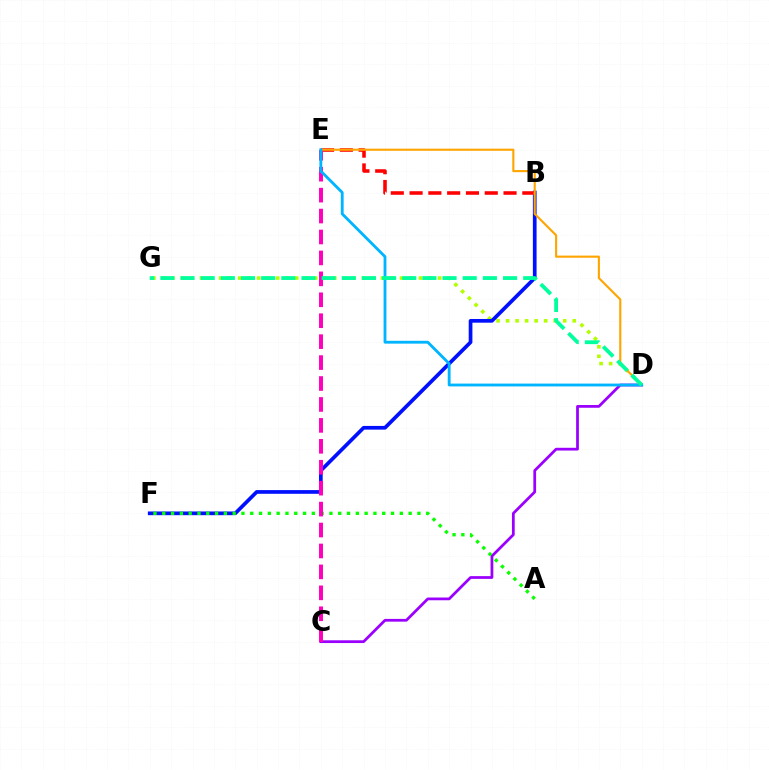{('D', 'G'): [{'color': '#b3ff00', 'line_style': 'dotted', 'thickness': 2.59}, {'color': '#00ff9d', 'line_style': 'dashed', 'thickness': 2.74}], ('C', 'D'): [{'color': '#9b00ff', 'line_style': 'solid', 'thickness': 1.99}], ('B', 'F'): [{'color': '#0010ff', 'line_style': 'solid', 'thickness': 2.67}], ('A', 'F'): [{'color': '#08ff00', 'line_style': 'dotted', 'thickness': 2.39}], ('B', 'E'): [{'color': '#ff0000', 'line_style': 'dashed', 'thickness': 2.55}], ('C', 'E'): [{'color': '#ff00bd', 'line_style': 'dashed', 'thickness': 2.84}], ('D', 'E'): [{'color': '#ffa500', 'line_style': 'solid', 'thickness': 1.53}, {'color': '#00b5ff', 'line_style': 'solid', 'thickness': 2.04}]}